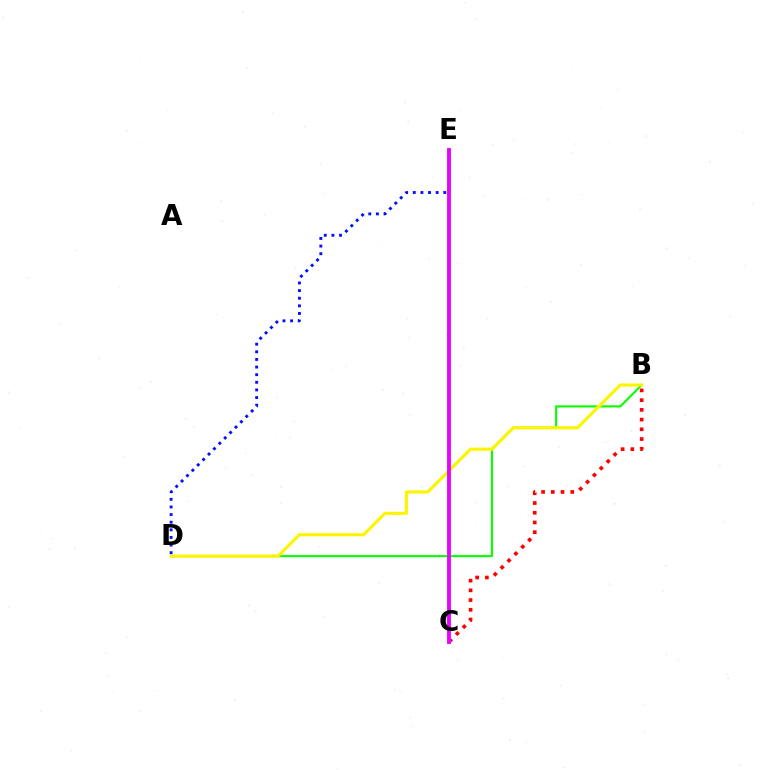{('B', 'C'): [{'color': '#ff0000', 'line_style': 'dotted', 'thickness': 2.64}], ('B', 'D'): [{'color': '#08ff00', 'line_style': 'solid', 'thickness': 1.52}, {'color': '#fcf500', 'line_style': 'solid', 'thickness': 2.26}], ('D', 'E'): [{'color': '#0010ff', 'line_style': 'dotted', 'thickness': 2.07}], ('C', 'E'): [{'color': '#00fff6', 'line_style': 'solid', 'thickness': 2.61}, {'color': '#ee00ff', 'line_style': 'solid', 'thickness': 2.74}]}